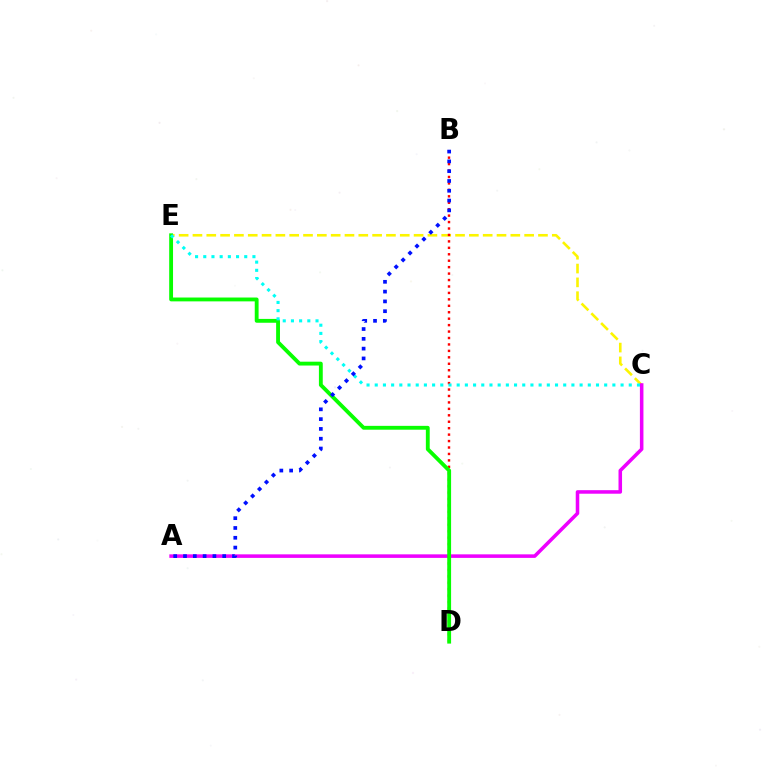{('C', 'E'): [{'color': '#fcf500', 'line_style': 'dashed', 'thickness': 1.88}, {'color': '#00fff6', 'line_style': 'dotted', 'thickness': 2.23}], ('A', 'C'): [{'color': '#ee00ff', 'line_style': 'solid', 'thickness': 2.55}], ('B', 'D'): [{'color': '#ff0000', 'line_style': 'dotted', 'thickness': 1.75}], ('D', 'E'): [{'color': '#08ff00', 'line_style': 'solid', 'thickness': 2.77}], ('A', 'B'): [{'color': '#0010ff', 'line_style': 'dotted', 'thickness': 2.66}]}